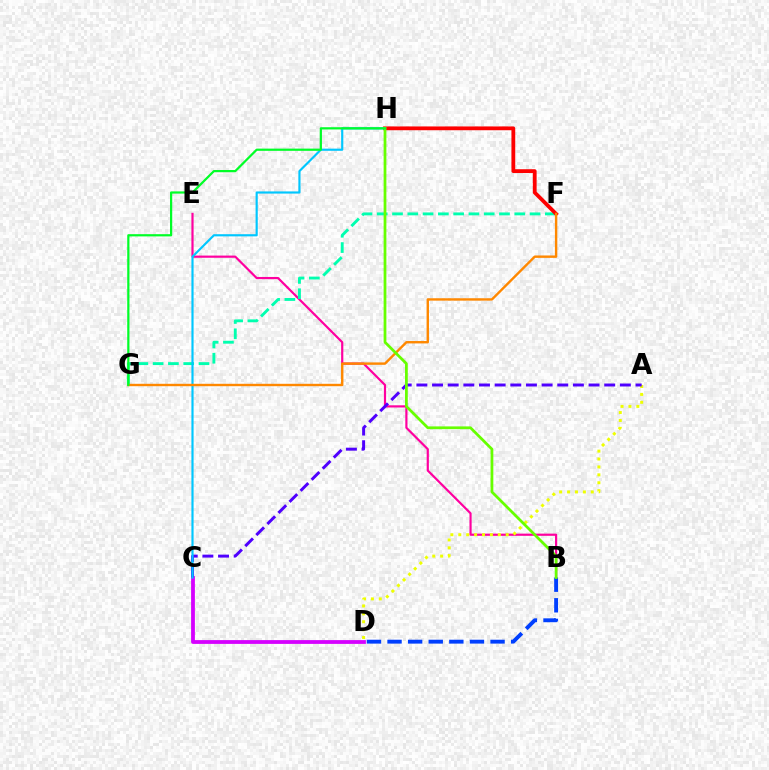{('B', 'E'): [{'color': '#ff00a0', 'line_style': 'solid', 'thickness': 1.58}], ('F', 'G'): [{'color': '#00ffaf', 'line_style': 'dashed', 'thickness': 2.08}, {'color': '#ff8800', 'line_style': 'solid', 'thickness': 1.73}], ('B', 'D'): [{'color': '#003fff', 'line_style': 'dashed', 'thickness': 2.8}], ('C', 'D'): [{'color': '#d600ff', 'line_style': 'solid', 'thickness': 2.73}], ('A', 'D'): [{'color': '#eeff00', 'line_style': 'dotted', 'thickness': 2.15}], ('F', 'H'): [{'color': '#ff0000', 'line_style': 'solid', 'thickness': 2.73}], ('A', 'C'): [{'color': '#4f00ff', 'line_style': 'dashed', 'thickness': 2.13}], ('C', 'H'): [{'color': '#00c7ff', 'line_style': 'solid', 'thickness': 1.56}], ('B', 'H'): [{'color': '#66ff00', 'line_style': 'solid', 'thickness': 1.99}], ('G', 'H'): [{'color': '#00ff27', 'line_style': 'solid', 'thickness': 1.6}]}